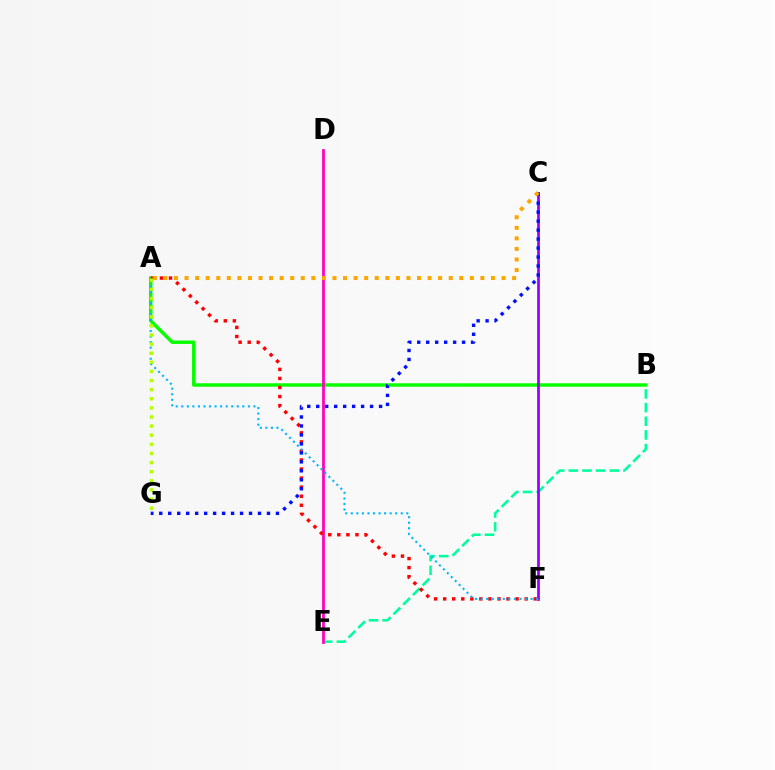{('B', 'E'): [{'color': '#00ff9d', 'line_style': 'dashed', 'thickness': 1.85}], ('A', 'B'): [{'color': '#08ff00', 'line_style': 'solid', 'thickness': 2.49}], ('D', 'E'): [{'color': '#ff00bd', 'line_style': 'solid', 'thickness': 1.98}], ('C', 'F'): [{'color': '#9b00ff', 'line_style': 'solid', 'thickness': 1.98}], ('A', 'F'): [{'color': '#ff0000', 'line_style': 'dotted', 'thickness': 2.46}, {'color': '#00b5ff', 'line_style': 'dotted', 'thickness': 1.51}], ('C', 'G'): [{'color': '#0010ff', 'line_style': 'dotted', 'thickness': 2.44}], ('A', 'C'): [{'color': '#ffa500', 'line_style': 'dotted', 'thickness': 2.87}], ('A', 'G'): [{'color': '#b3ff00', 'line_style': 'dotted', 'thickness': 2.48}]}